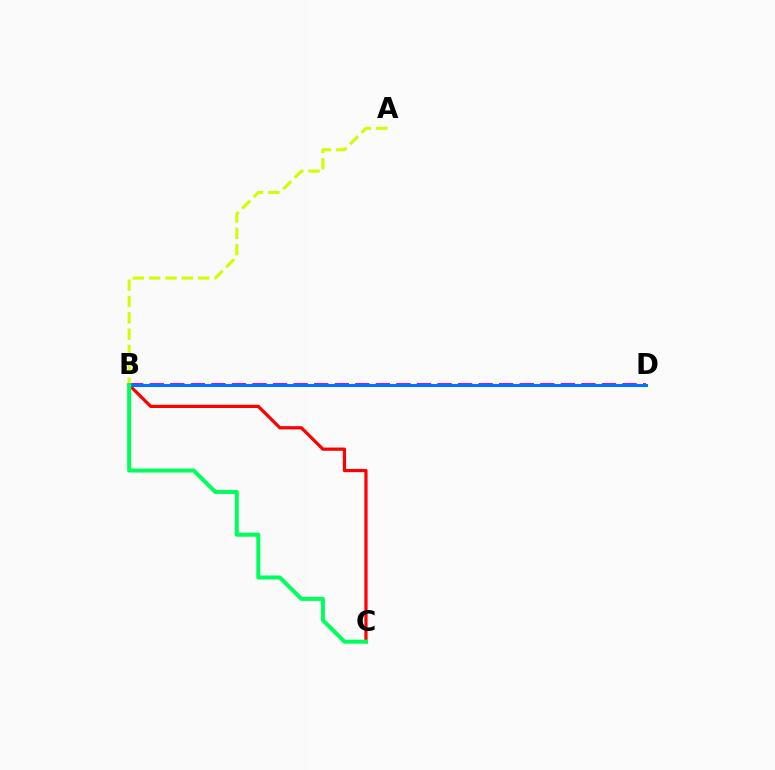{('B', 'D'): [{'color': '#b900ff', 'line_style': 'dashed', 'thickness': 2.79}, {'color': '#0074ff', 'line_style': 'solid', 'thickness': 2.15}], ('B', 'C'): [{'color': '#ff0000', 'line_style': 'solid', 'thickness': 2.32}, {'color': '#00ff5c', 'line_style': 'solid', 'thickness': 2.88}], ('A', 'B'): [{'color': '#d1ff00', 'line_style': 'dashed', 'thickness': 2.22}]}